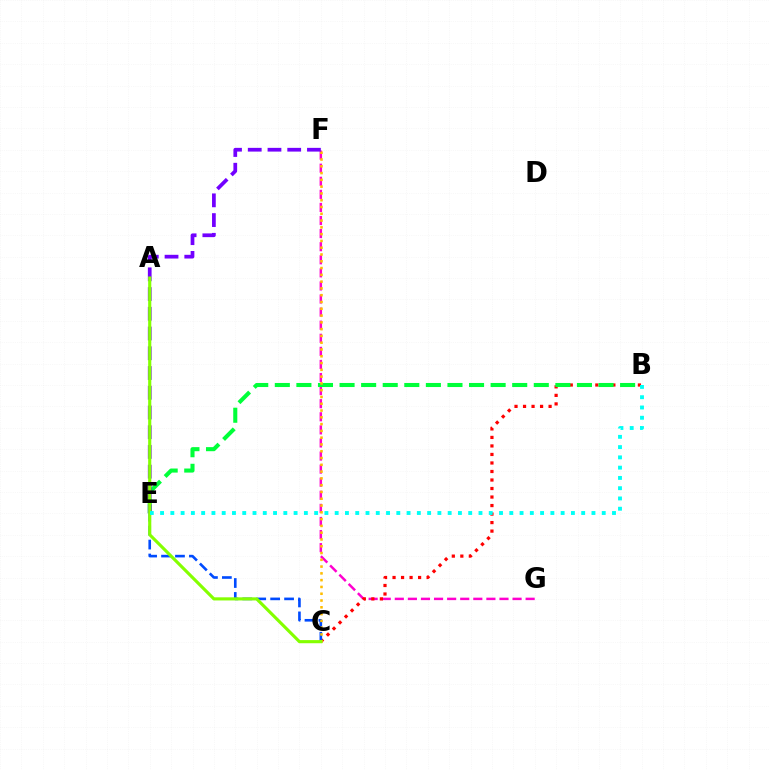{('F', 'G'): [{'color': '#ff00cf', 'line_style': 'dashed', 'thickness': 1.78}], ('B', 'C'): [{'color': '#ff0000', 'line_style': 'dotted', 'thickness': 2.31}], ('B', 'E'): [{'color': '#00ff39', 'line_style': 'dashed', 'thickness': 2.93}, {'color': '#00fff6', 'line_style': 'dotted', 'thickness': 2.79}], ('C', 'E'): [{'color': '#004bff', 'line_style': 'dashed', 'thickness': 1.89}], ('C', 'F'): [{'color': '#ffbd00', 'line_style': 'dotted', 'thickness': 1.84}], ('E', 'F'): [{'color': '#7200ff', 'line_style': 'dashed', 'thickness': 2.68}], ('A', 'C'): [{'color': '#84ff00', 'line_style': 'solid', 'thickness': 2.25}]}